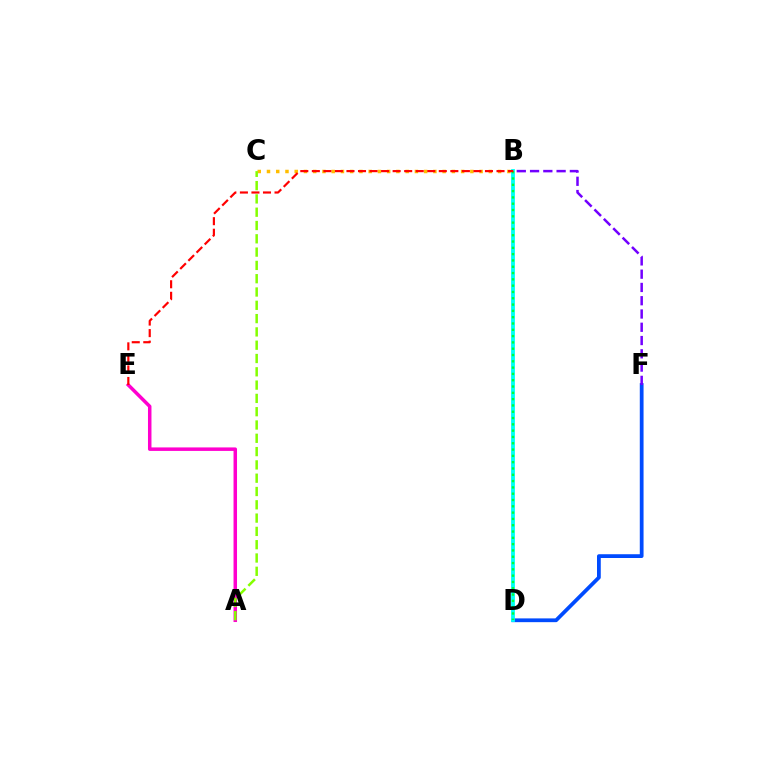{('B', 'C'): [{'color': '#ffbd00', 'line_style': 'dotted', 'thickness': 2.51}], ('D', 'F'): [{'color': '#004bff', 'line_style': 'solid', 'thickness': 2.71}], ('B', 'F'): [{'color': '#7200ff', 'line_style': 'dashed', 'thickness': 1.8}], ('B', 'D'): [{'color': '#00fff6', 'line_style': 'solid', 'thickness': 2.74}, {'color': '#00ff39', 'line_style': 'dotted', 'thickness': 1.71}], ('A', 'E'): [{'color': '#ff00cf', 'line_style': 'solid', 'thickness': 2.52}], ('A', 'C'): [{'color': '#84ff00', 'line_style': 'dashed', 'thickness': 1.81}], ('B', 'E'): [{'color': '#ff0000', 'line_style': 'dashed', 'thickness': 1.57}]}